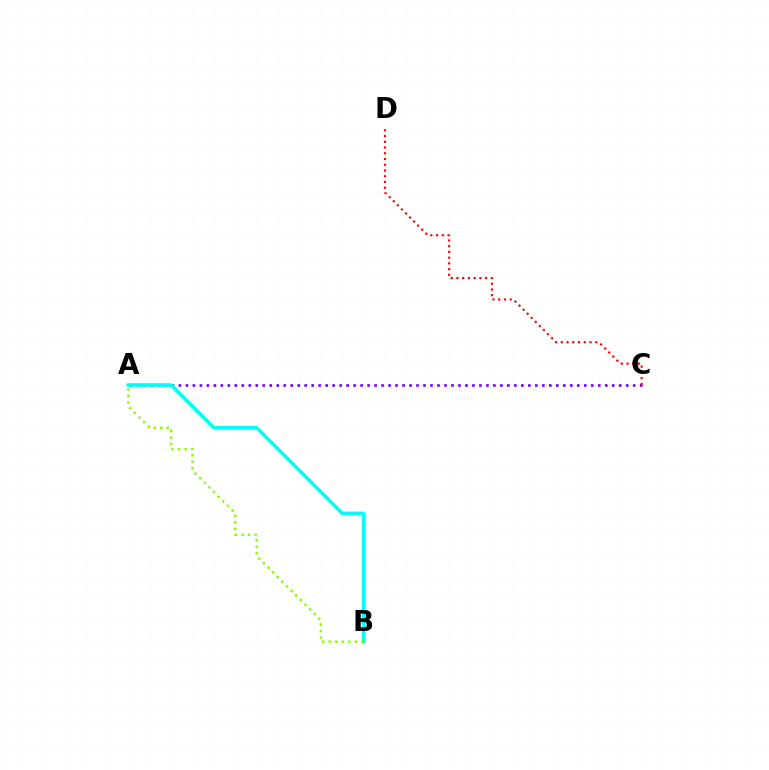{('A', 'C'): [{'color': '#7200ff', 'line_style': 'dotted', 'thickness': 1.9}], ('A', 'B'): [{'color': '#00fff6', 'line_style': 'solid', 'thickness': 2.59}, {'color': '#84ff00', 'line_style': 'dotted', 'thickness': 1.77}], ('C', 'D'): [{'color': '#ff0000', 'line_style': 'dotted', 'thickness': 1.56}]}